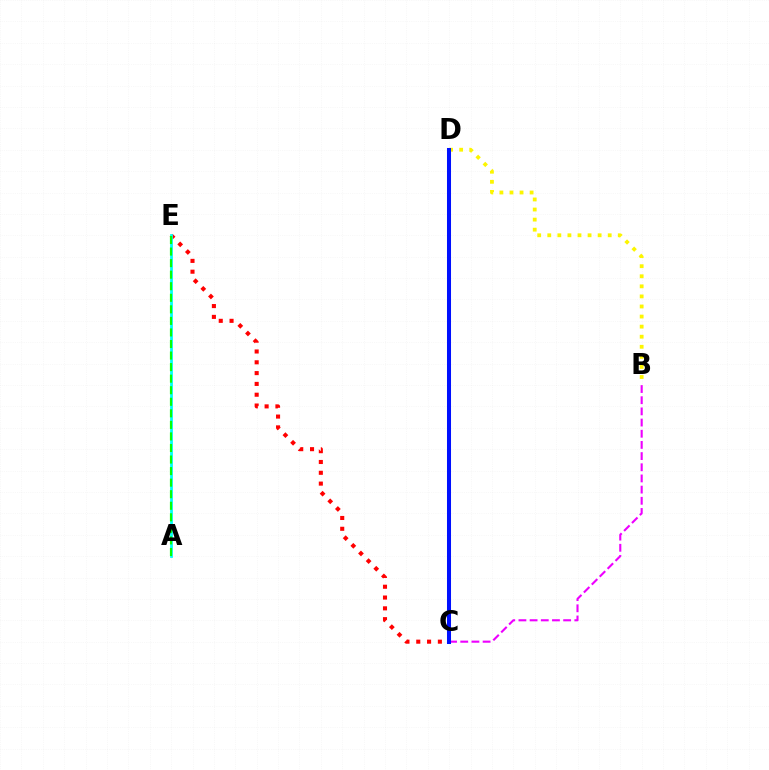{('C', 'E'): [{'color': '#ff0000', 'line_style': 'dotted', 'thickness': 2.94}], ('A', 'E'): [{'color': '#00fff6', 'line_style': 'solid', 'thickness': 2.0}, {'color': '#08ff00', 'line_style': 'dashed', 'thickness': 1.57}], ('B', 'D'): [{'color': '#fcf500', 'line_style': 'dotted', 'thickness': 2.74}], ('B', 'C'): [{'color': '#ee00ff', 'line_style': 'dashed', 'thickness': 1.52}], ('C', 'D'): [{'color': '#0010ff', 'line_style': 'solid', 'thickness': 2.9}]}